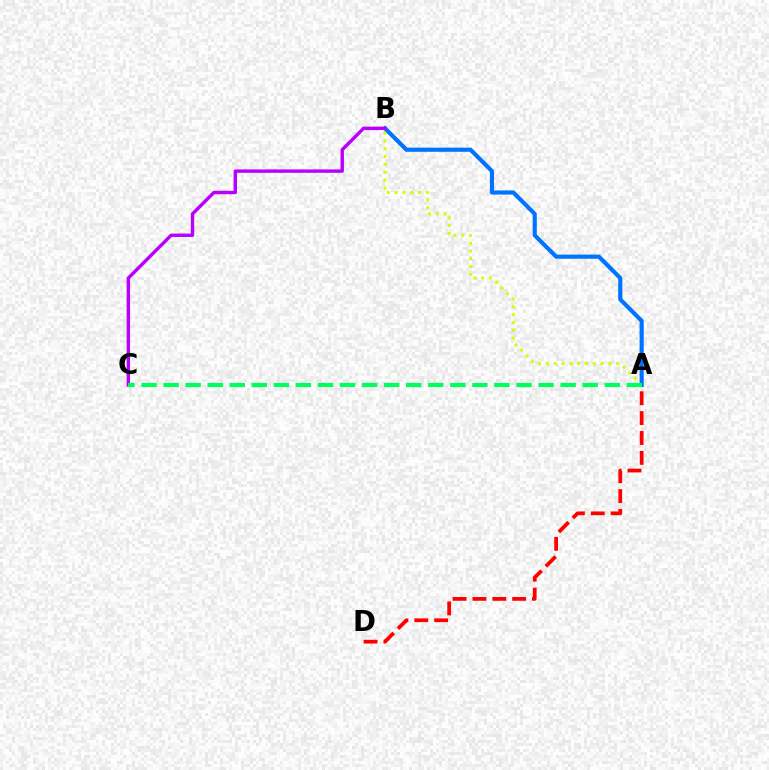{('A', 'D'): [{'color': '#ff0000', 'line_style': 'dashed', 'thickness': 2.7}], ('A', 'B'): [{'color': '#d1ff00', 'line_style': 'dotted', 'thickness': 2.13}, {'color': '#0074ff', 'line_style': 'solid', 'thickness': 2.98}], ('B', 'C'): [{'color': '#b900ff', 'line_style': 'solid', 'thickness': 2.46}], ('A', 'C'): [{'color': '#00ff5c', 'line_style': 'dashed', 'thickness': 3.0}]}